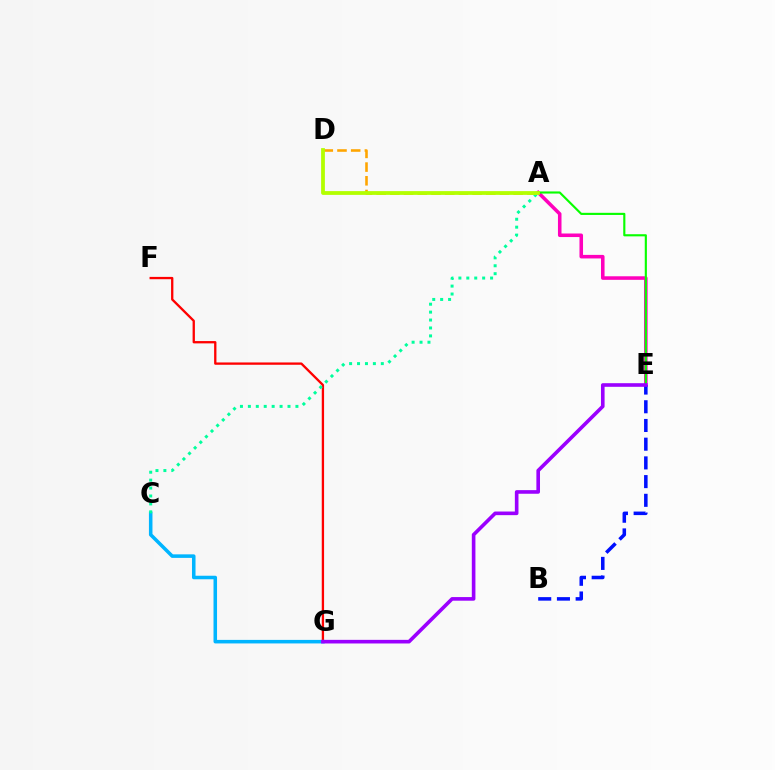{('F', 'G'): [{'color': '#ff0000', 'line_style': 'solid', 'thickness': 1.67}], ('A', 'E'): [{'color': '#ff00bd', 'line_style': 'solid', 'thickness': 2.56}, {'color': '#08ff00', 'line_style': 'solid', 'thickness': 1.54}], ('B', 'E'): [{'color': '#0010ff', 'line_style': 'dashed', 'thickness': 2.54}], ('C', 'G'): [{'color': '#00b5ff', 'line_style': 'solid', 'thickness': 2.54}], ('A', 'C'): [{'color': '#00ff9d', 'line_style': 'dotted', 'thickness': 2.15}], ('A', 'D'): [{'color': '#ffa500', 'line_style': 'dashed', 'thickness': 1.86}, {'color': '#b3ff00', 'line_style': 'solid', 'thickness': 2.72}], ('E', 'G'): [{'color': '#9b00ff', 'line_style': 'solid', 'thickness': 2.61}]}